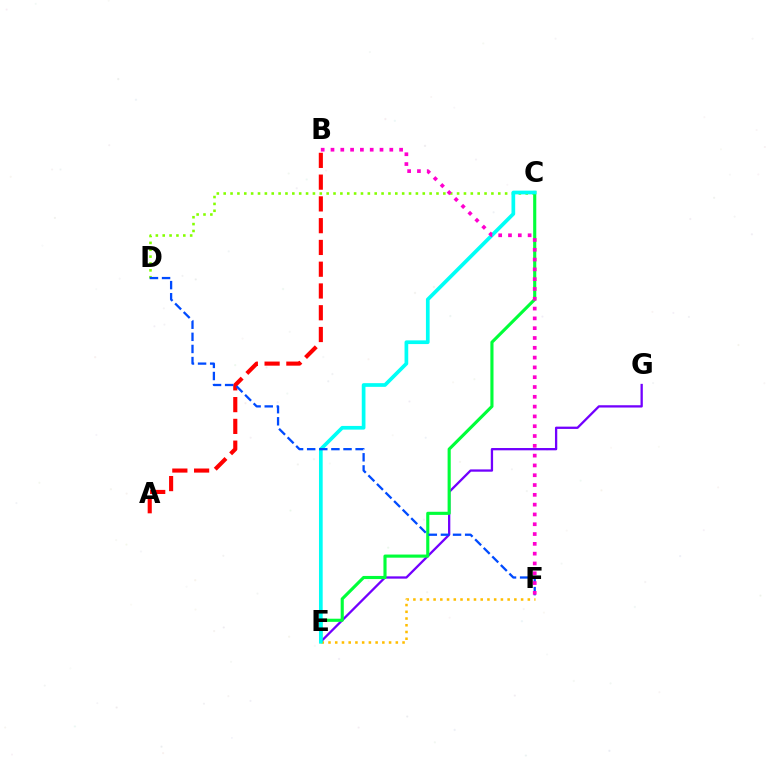{('E', 'F'): [{'color': '#ffbd00', 'line_style': 'dotted', 'thickness': 1.83}], ('A', 'B'): [{'color': '#ff0000', 'line_style': 'dashed', 'thickness': 2.96}], ('C', 'D'): [{'color': '#84ff00', 'line_style': 'dotted', 'thickness': 1.87}], ('E', 'G'): [{'color': '#7200ff', 'line_style': 'solid', 'thickness': 1.65}], ('C', 'E'): [{'color': '#00ff39', 'line_style': 'solid', 'thickness': 2.25}, {'color': '#00fff6', 'line_style': 'solid', 'thickness': 2.66}], ('D', 'F'): [{'color': '#004bff', 'line_style': 'dashed', 'thickness': 1.65}], ('B', 'F'): [{'color': '#ff00cf', 'line_style': 'dotted', 'thickness': 2.66}]}